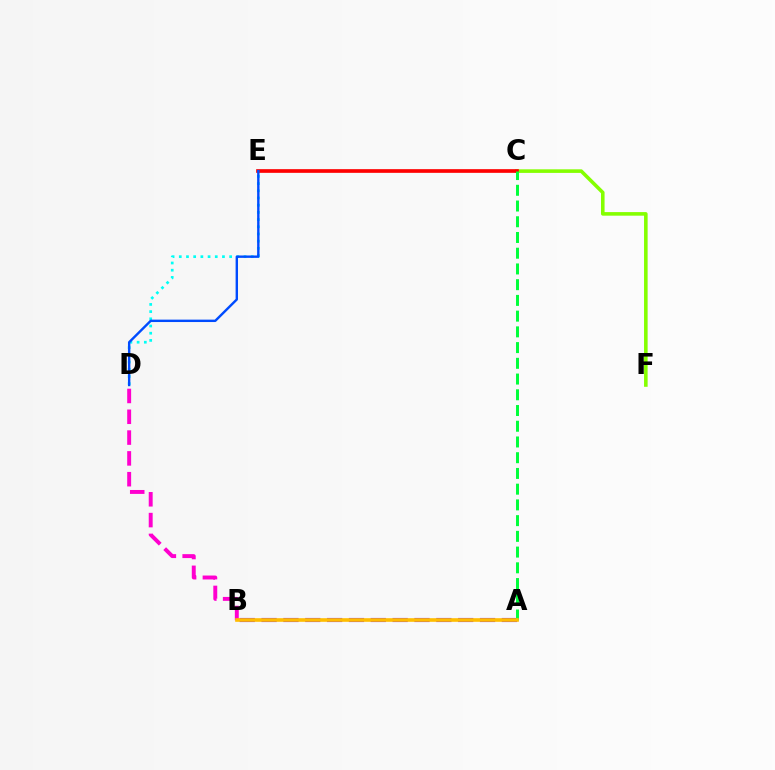{('D', 'E'): [{'color': '#00fff6', 'line_style': 'dotted', 'thickness': 1.96}, {'color': '#004bff', 'line_style': 'solid', 'thickness': 1.73}], ('C', 'F'): [{'color': '#84ff00', 'line_style': 'solid', 'thickness': 2.58}], ('C', 'E'): [{'color': '#ff0000', 'line_style': 'solid', 'thickness': 2.64}], ('A', 'B'): [{'color': '#7200ff', 'line_style': 'dashed', 'thickness': 2.97}, {'color': '#ffbd00', 'line_style': 'solid', 'thickness': 2.61}], ('B', 'D'): [{'color': '#ff00cf', 'line_style': 'dashed', 'thickness': 2.83}], ('A', 'C'): [{'color': '#00ff39', 'line_style': 'dashed', 'thickness': 2.14}]}